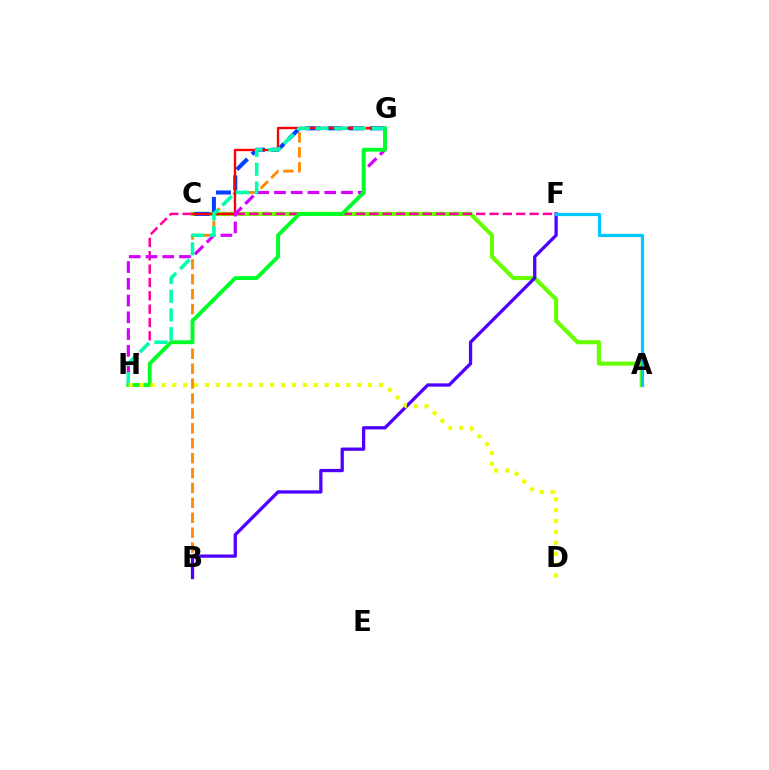{('B', 'G'): [{'color': '#ff8800', 'line_style': 'dashed', 'thickness': 2.03}], ('A', 'C'): [{'color': '#66ff00', 'line_style': 'solid', 'thickness': 2.95}], ('F', 'H'): [{'color': '#ff00a0', 'line_style': 'dashed', 'thickness': 1.81}], ('C', 'G'): [{'color': '#003fff', 'line_style': 'dashed', 'thickness': 2.92}, {'color': '#ff0000', 'line_style': 'solid', 'thickness': 1.69}], ('G', 'H'): [{'color': '#d600ff', 'line_style': 'dashed', 'thickness': 2.28}, {'color': '#00ff27', 'line_style': 'solid', 'thickness': 2.79}, {'color': '#00ffaf', 'line_style': 'dashed', 'thickness': 2.55}], ('B', 'F'): [{'color': '#4f00ff', 'line_style': 'solid', 'thickness': 2.37}], ('A', 'F'): [{'color': '#00c7ff', 'line_style': 'solid', 'thickness': 2.32}], ('D', 'H'): [{'color': '#eeff00', 'line_style': 'dotted', 'thickness': 2.96}]}